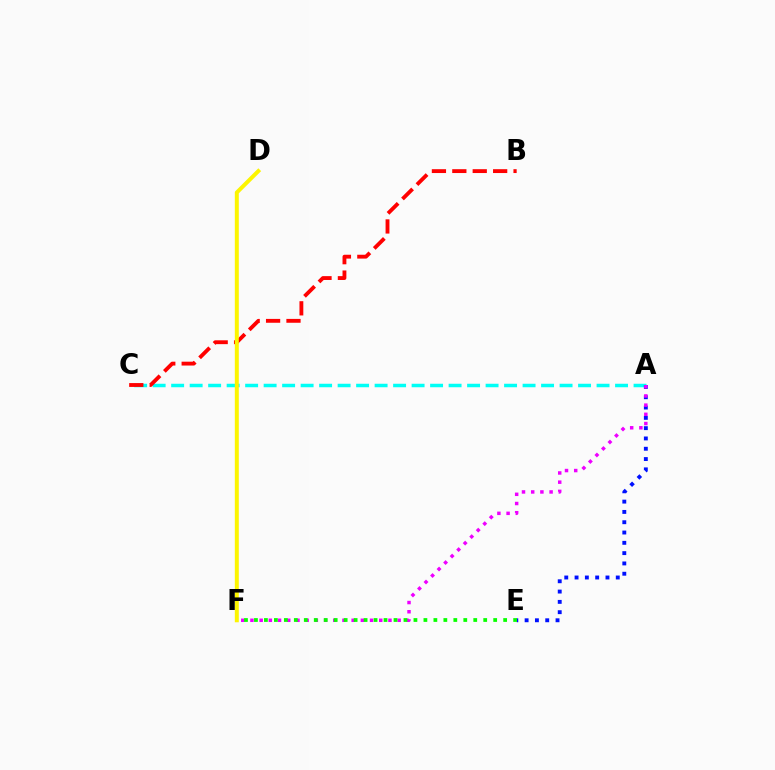{('A', 'C'): [{'color': '#00fff6', 'line_style': 'dashed', 'thickness': 2.51}], ('A', 'E'): [{'color': '#0010ff', 'line_style': 'dotted', 'thickness': 2.8}], ('B', 'C'): [{'color': '#ff0000', 'line_style': 'dashed', 'thickness': 2.77}], ('A', 'F'): [{'color': '#ee00ff', 'line_style': 'dotted', 'thickness': 2.5}], ('E', 'F'): [{'color': '#08ff00', 'line_style': 'dotted', 'thickness': 2.71}], ('D', 'F'): [{'color': '#fcf500', 'line_style': 'solid', 'thickness': 2.87}]}